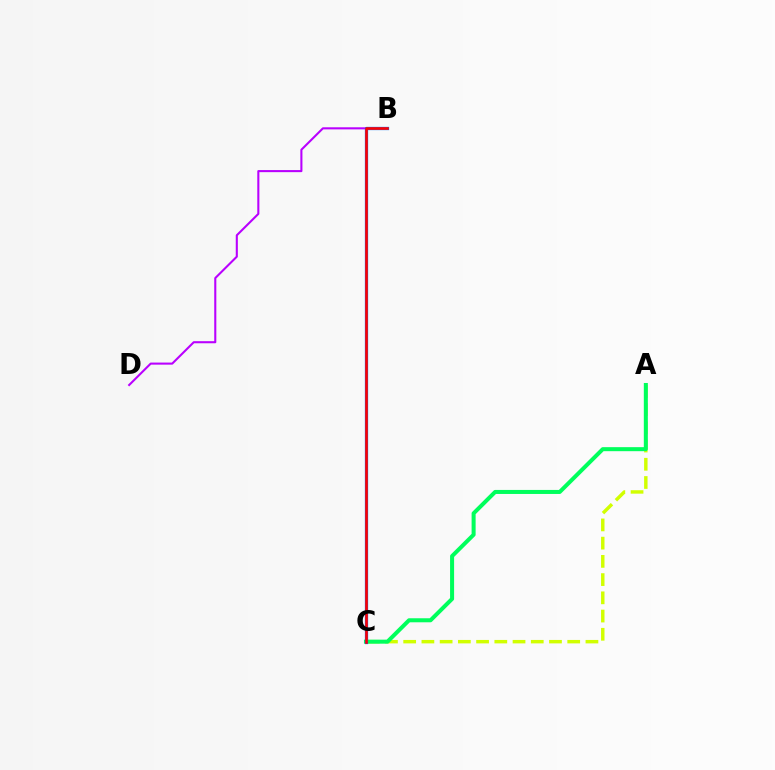{('A', 'C'): [{'color': '#d1ff00', 'line_style': 'dashed', 'thickness': 2.48}, {'color': '#00ff5c', 'line_style': 'solid', 'thickness': 2.9}], ('B', 'D'): [{'color': '#b900ff', 'line_style': 'solid', 'thickness': 1.5}], ('B', 'C'): [{'color': '#0074ff', 'line_style': 'solid', 'thickness': 2.35}, {'color': '#ff0000', 'line_style': 'solid', 'thickness': 1.85}]}